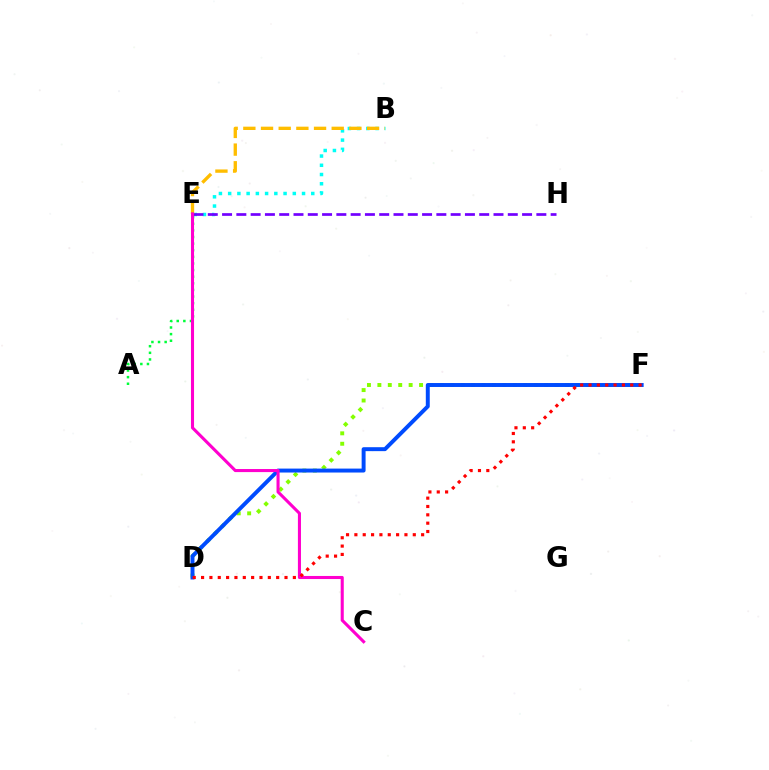{('D', 'F'): [{'color': '#84ff00', 'line_style': 'dotted', 'thickness': 2.83}, {'color': '#004bff', 'line_style': 'solid', 'thickness': 2.84}, {'color': '#ff0000', 'line_style': 'dotted', 'thickness': 2.27}], ('B', 'E'): [{'color': '#00fff6', 'line_style': 'dotted', 'thickness': 2.51}, {'color': '#ffbd00', 'line_style': 'dashed', 'thickness': 2.4}], ('A', 'E'): [{'color': '#00ff39', 'line_style': 'dotted', 'thickness': 1.8}], ('E', 'H'): [{'color': '#7200ff', 'line_style': 'dashed', 'thickness': 1.94}], ('C', 'E'): [{'color': '#ff00cf', 'line_style': 'solid', 'thickness': 2.22}]}